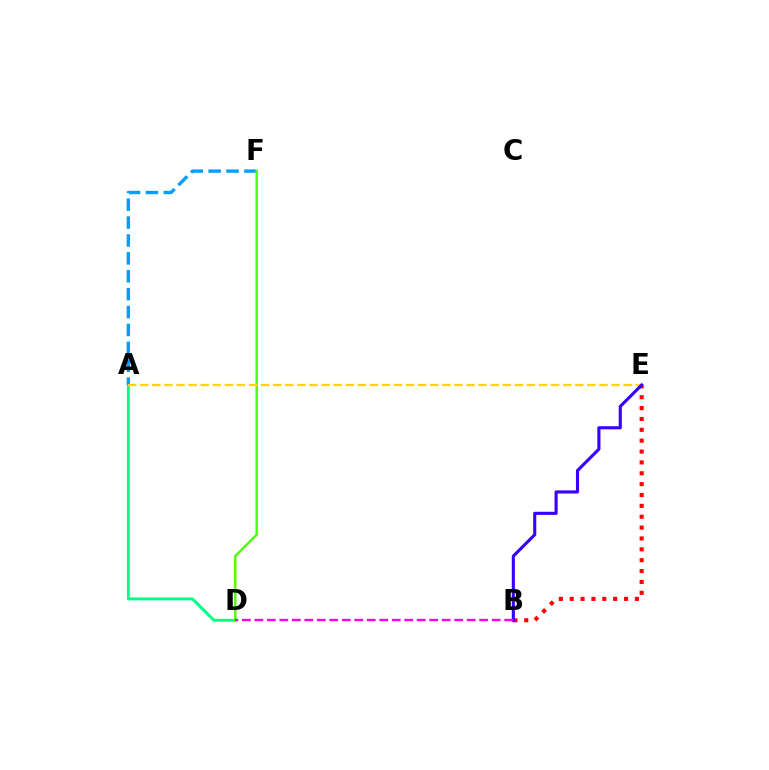{('A', 'D'): [{'color': '#00ff86', 'line_style': 'solid', 'thickness': 2.09}], ('A', 'F'): [{'color': '#009eff', 'line_style': 'dashed', 'thickness': 2.43}], ('B', 'E'): [{'color': '#ff0000', 'line_style': 'dotted', 'thickness': 2.95}, {'color': '#3700ff', 'line_style': 'solid', 'thickness': 2.24}], ('D', 'F'): [{'color': '#4fff00', 'line_style': 'solid', 'thickness': 1.75}], ('A', 'E'): [{'color': '#ffd500', 'line_style': 'dashed', 'thickness': 1.64}], ('B', 'D'): [{'color': '#ff00ed', 'line_style': 'dashed', 'thickness': 1.7}]}